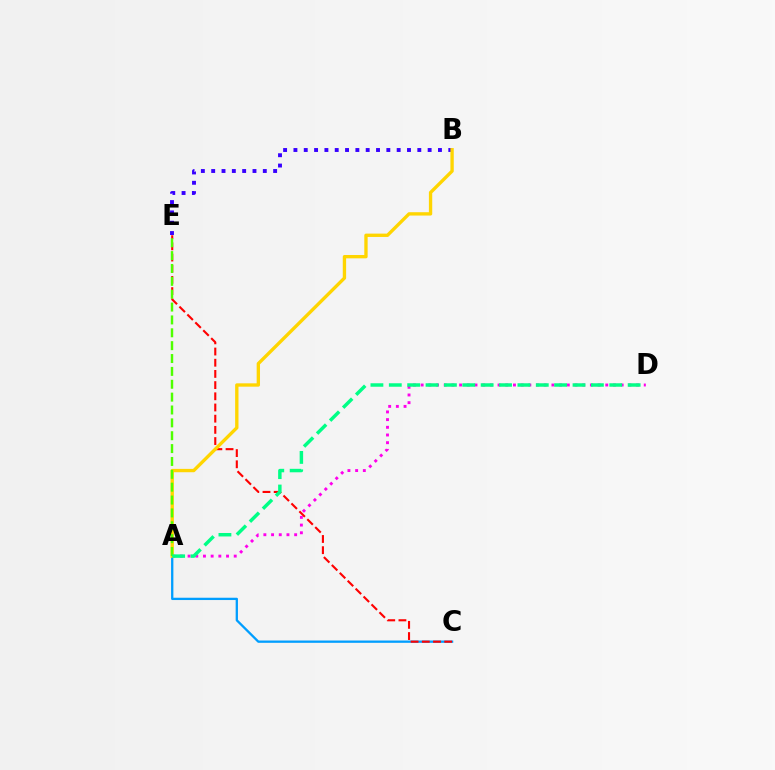{('A', 'C'): [{'color': '#009eff', 'line_style': 'solid', 'thickness': 1.66}], ('C', 'E'): [{'color': '#ff0000', 'line_style': 'dashed', 'thickness': 1.52}], ('A', 'D'): [{'color': '#ff00ed', 'line_style': 'dotted', 'thickness': 2.09}, {'color': '#00ff86', 'line_style': 'dashed', 'thickness': 2.5}], ('B', 'E'): [{'color': '#3700ff', 'line_style': 'dotted', 'thickness': 2.8}], ('A', 'B'): [{'color': '#ffd500', 'line_style': 'solid', 'thickness': 2.41}], ('A', 'E'): [{'color': '#4fff00', 'line_style': 'dashed', 'thickness': 1.75}]}